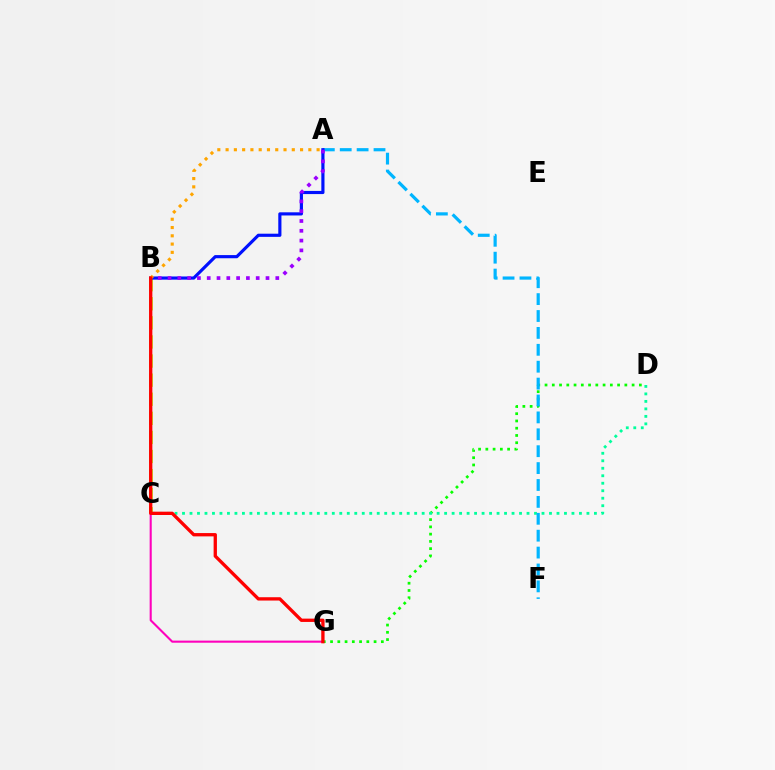{('C', 'G'): [{'color': '#ff00bd', 'line_style': 'solid', 'thickness': 1.51}], ('D', 'G'): [{'color': '#08ff00', 'line_style': 'dotted', 'thickness': 1.97}], ('C', 'D'): [{'color': '#00ff9d', 'line_style': 'dotted', 'thickness': 2.03}], ('B', 'C'): [{'color': '#b3ff00', 'line_style': 'dashed', 'thickness': 2.59}], ('A', 'F'): [{'color': '#00b5ff', 'line_style': 'dashed', 'thickness': 2.3}], ('A', 'B'): [{'color': '#0010ff', 'line_style': 'solid', 'thickness': 2.27}, {'color': '#9b00ff', 'line_style': 'dotted', 'thickness': 2.66}, {'color': '#ffa500', 'line_style': 'dotted', 'thickness': 2.25}], ('B', 'G'): [{'color': '#ff0000', 'line_style': 'solid', 'thickness': 2.39}]}